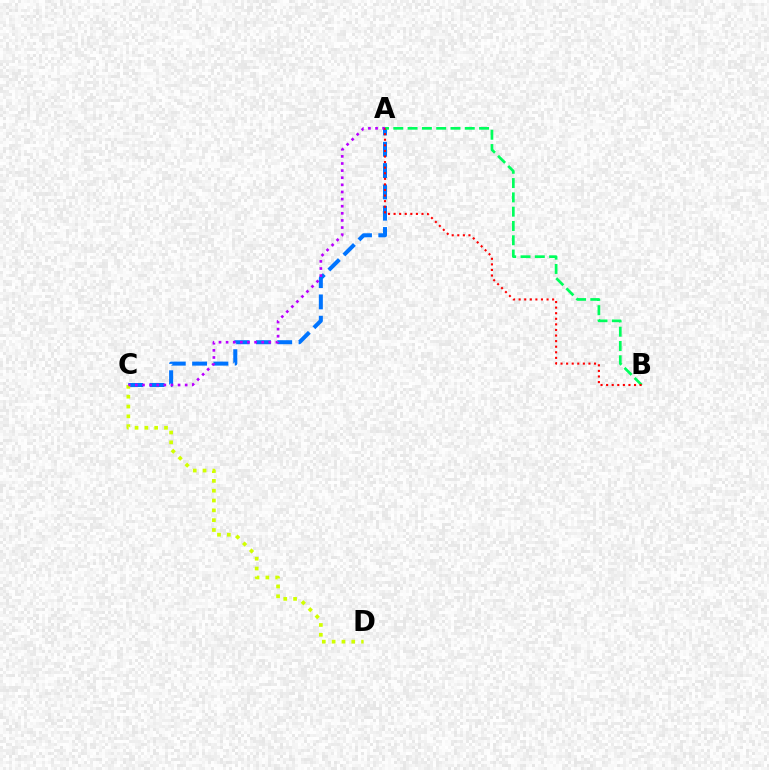{('A', 'C'): [{'color': '#0074ff', 'line_style': 'dashed', 'thickness': 2.89}, {'color': '#b900ff', 'line_style': 'dotted', 'thickness': 1.93}], ('A', 'B'): [{'color': '#00ff5c', 'line_style': 'dashed', 'thickness': 1.94}, {'color': '#ff0000', 'line_style': 'dotted', 'thickness': 1.52}], ('C', 'D'): [{'color': '#d1ff00', 'line_style': 'dotted', 'thickness': 2.67}]}